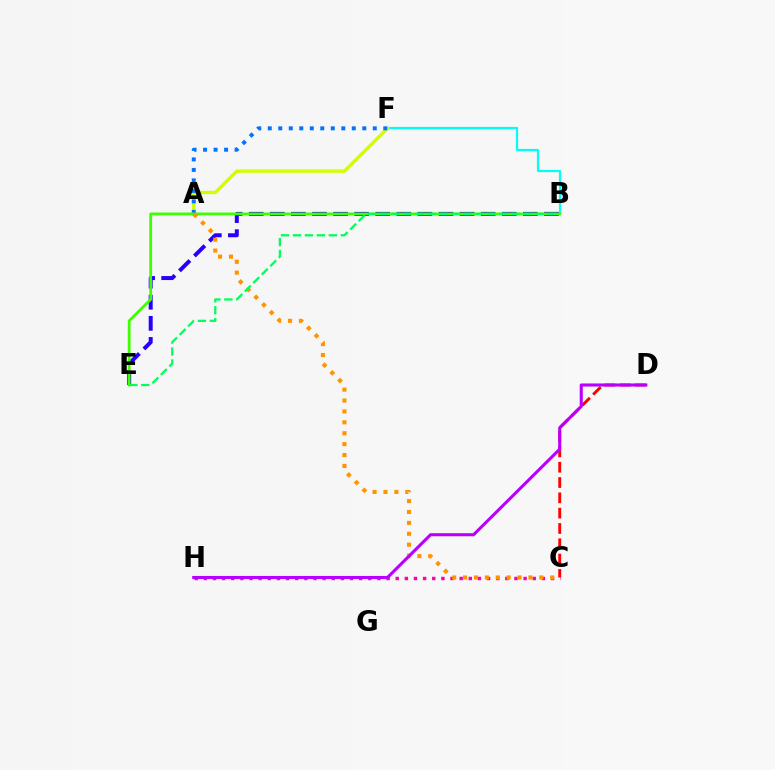{('C', 'H'): [{'color': '#ff00ac', 'line_style': 'dotted', 'thickness': 2.48}], ('B', 'F'): [{'color': '#00fff6', 'line_style': 'solid', 'thickness': 1.59}], ('A', 'F'): [{'color': '#d1ff00', 'line_style': 'solid', 'thickness': 2.43}, {'color': '#0074ff', 'line_style': 'dotted', 'thickness': 2.85}], ('C', 'D'): [{'color': '#ff0000', 'line_style': 'dashed', 'thickness': 2.08}], ('B', 'E'): [{'color': '#2500ff', 'line_style': 'dashed', 'thickness': 2.86}, {'color': '#3dff00', 'line_style': 'solid', 'thickness': 2.0}, {'color': '#00ff5c', 'line_style': 'dashed', 'thickness': 1.62}], ('A', 'C'): [{'color': '#ff9400', 'line_style': 'dotted', 'thickness': 2.96}], ('D', 'H'): [{'color': '#b900ff', 'line_style': 'solid', 'thickness': 2.21}]}